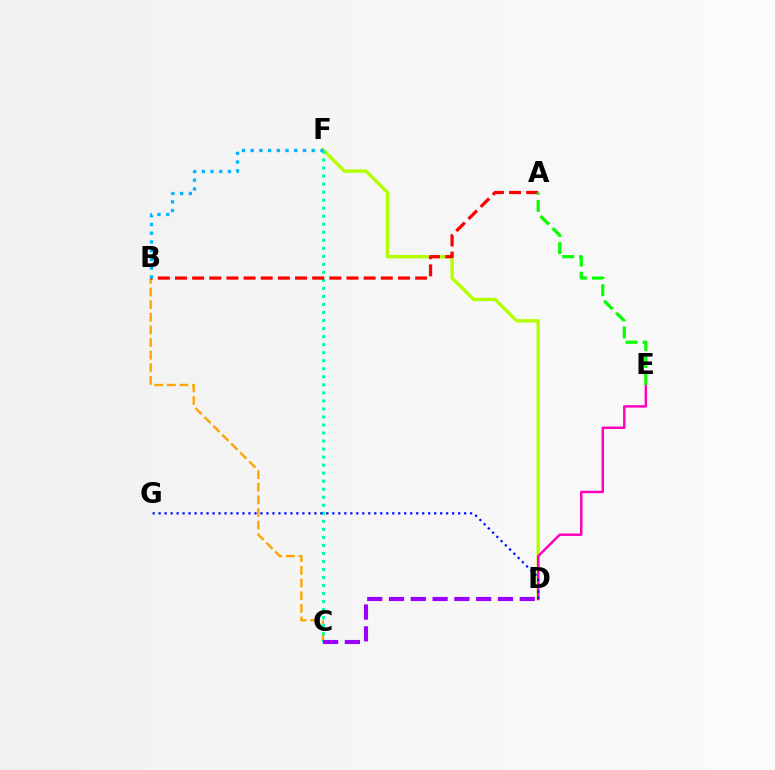{('D', 'F'): [{'color': '#b3ff00', 'line_style': 'solid', 'thickness': 2.42}], ('B', 'C'): [{'color': '#ffa500', 'line_style': 'dashed', 'thickness': 1.72}], ('C', 'F'): [{'color': '#00ff9d', 'line_style': 'dotted', 'thickness': 2.18}], ('A', 'B'): [{'color': '#ff0000', 'line_style': 'dashed', 'thickness': 2.33}], ('C', 'D'): [{'color': '#9b00ff', 'line_style': 'dashed', 'thickness': 2.96}], ('D', 'E'): [{'color': '#ff00bd', 'line_style': 'solid', 'thickness': 1.76}], ('B', 'F'): [{'color': '#00b5ff', 'line_style': 'dotted', 'thickness': 2.37}], ('A', 'E'): [{'color': '#08ff00', 'line_style': 'dashed', 'thickness': 2.32}], ('D', 'G'): [{'color': '#0010ff', 'line_style': 'dotted', 'thickness': 1.63}]}